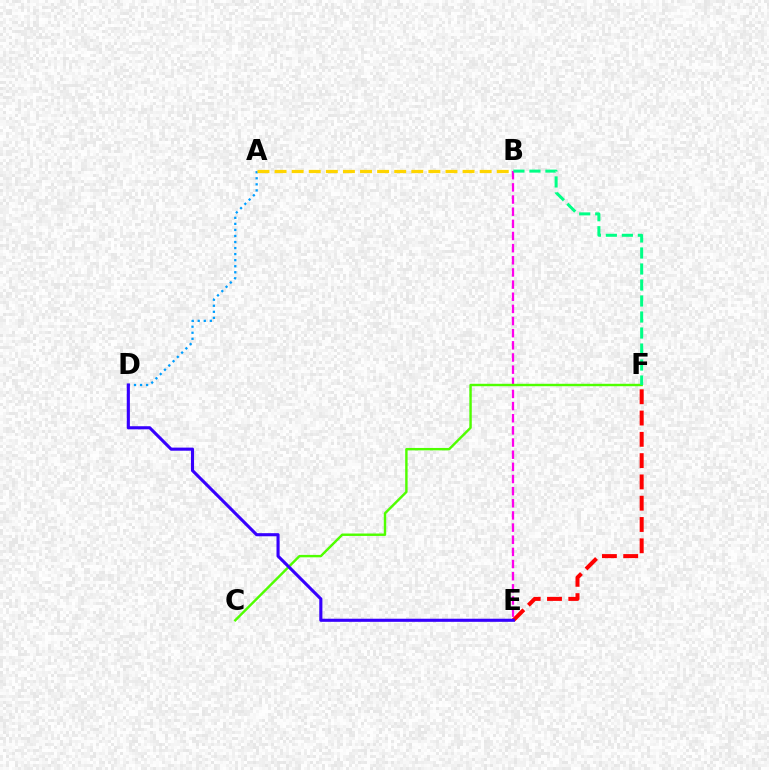{('B', 'E'): [{'color': '#ff00ed', 'line_style': 'dashed', 'thickness': 1.65}], ('E', 'F'): [{'color': '#ff0000', 'line_style': 'dashed', 'thickness': 2.89}], ('A', 'D'): [{'color': '#009eff', 'line_style': 'dotted', 'thickness': 1.64}], ('C', 'F'): [{'color': '#4fff00', 'line_style': 'solid', 'thickness': 1.74}], ('A', 'B'): [{'color': '#ffd500', 'line_style': 'dashed', 'thickness': 2.32}], ('D', 'E'): [{'color': '#3700ff', 'line_style': 'solid', 'thickness': 2.23}], ('B', 'F'): [{'color': '#00ff86', 'line_style': 'dashed', 'thickness': 2.17}]}